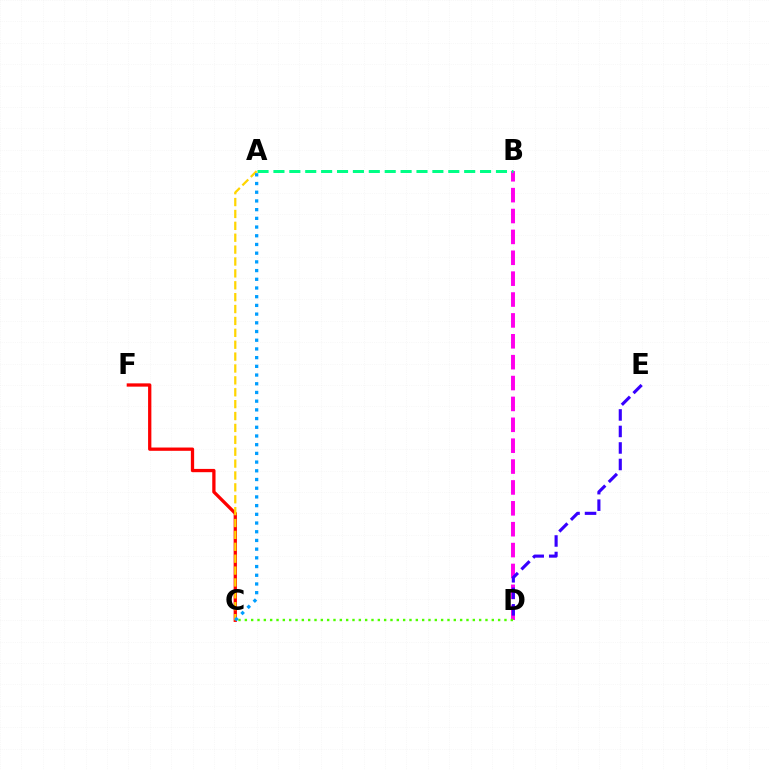{('B', 'D'): [{'color': '#ff00ed', 'line_style': 'dashed', 'thickness': 2.84}], ('A', 'B'): [{'color': '#00ff86', 'line_style': 'dashed', 'thickness': 2.16}], ('D', 'E'): [{'color': '#3700ff', 'line_style': 'dashed', 'thickness': 2.24}], ('C', 'F'): [{'color': '#ff0000', 'line_style': 'solid', 'thickness': 2.36}], ('C', 'D'): [{'color': '#4fff00', 'line_style': 'dotted', 'thickness': 1.72}], ('A', 'C'): [{'color': '#ffd500', 'line_style': 'dashed', 'thickness': 1.61}, {'color': '#009eff', 'line_style': 'dotted', 'thickness': 2.37}]}